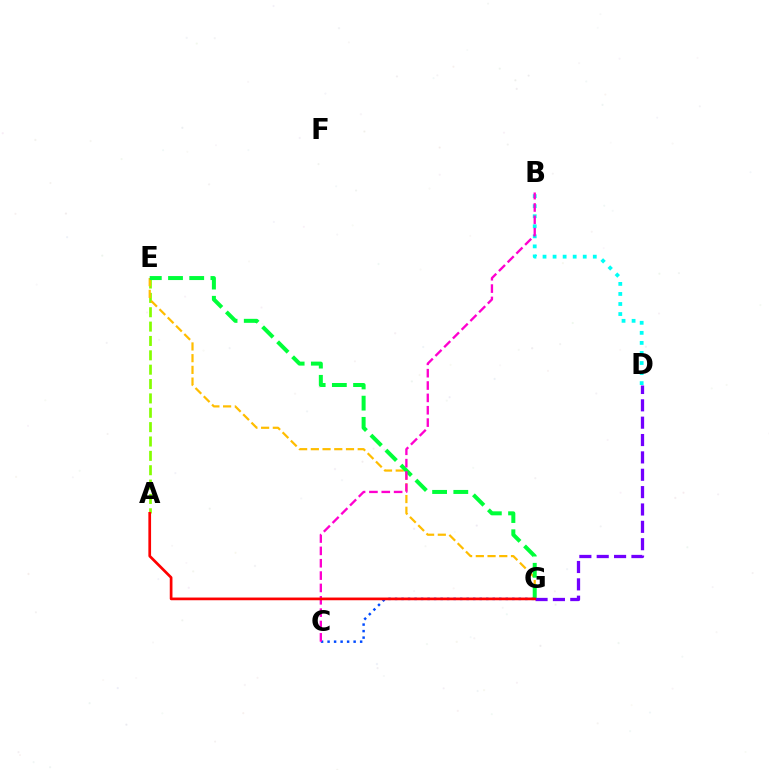{('C', 'G'): [{'color': '#004bff', 'line_style': 'dotted', 'thickness': 1.77}], ('A', 'E'): [{'color': '#84ff00', 'line_style': 'dashed', 'thickness': 1.95}], ('E', 'G'): [{'color': '#ffbd00', 'line_style': 'dashed', 'thickness': 1.59}, {'color': '#00ff39', 'line_style': 'dashed', 'thickness': 2.88}], ('D', 'G'): [{'color': '#7200ff', 'line_style': 'dashed', 'thickness': 2.36}], ('B', 'D'): [{'color': '#00fff6', 'line_style': 'dotted', 'thickness': 2.73}], ('B', 'C'): [{'color': '#ff00cf', 'line_style': 'dashed', 'thickness': 1.68}], ('A', 'G'): [{'color': '#ff0000', 'line_style': 'solid', 'thickness': 1.95}]}